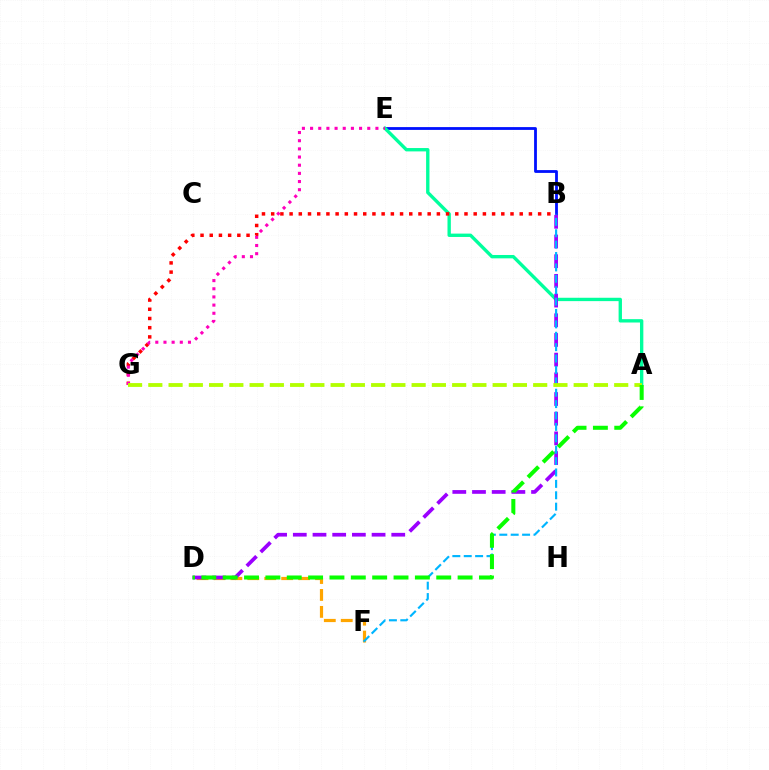{('D', 'F'): [{'color': '#ffa500', 'line_style': 'dashed', 'thickness': 2.3}], ('B', 'E'): [{'color': '#0010ff', 'line_style': 'solid', 'thickness': 2.02}], ('A', 'E'): [{'color': '#00ff9d', 'line_style': 'solid', 'thickness': 2.42}], ('B', 'G'): [{'color': '#ff0000', 'line_style': 'dotted', 'thickness': 2.5}], ('E', 'G'): [{'color': '#ff00bd', 'line_style': 'dotted', 'thickness': 2.22}], ('B', 'D'): [{'color': '#9b00ff', 'line_style': 'dashed', 'thickness': 2.67}], ('B', 'F'): [{'color': '#00b5ff', 'line_style': 'dashed', 'thickness': 1.55}], ('A', 'G'): [{'color': '#b3ff00', 'line_style': 'dashed', 'thickness': 2.75}], ('A', 'D'): [{'color': '#08ff00', 'line_style': 'dashed', 'thickness': 2.9}]}